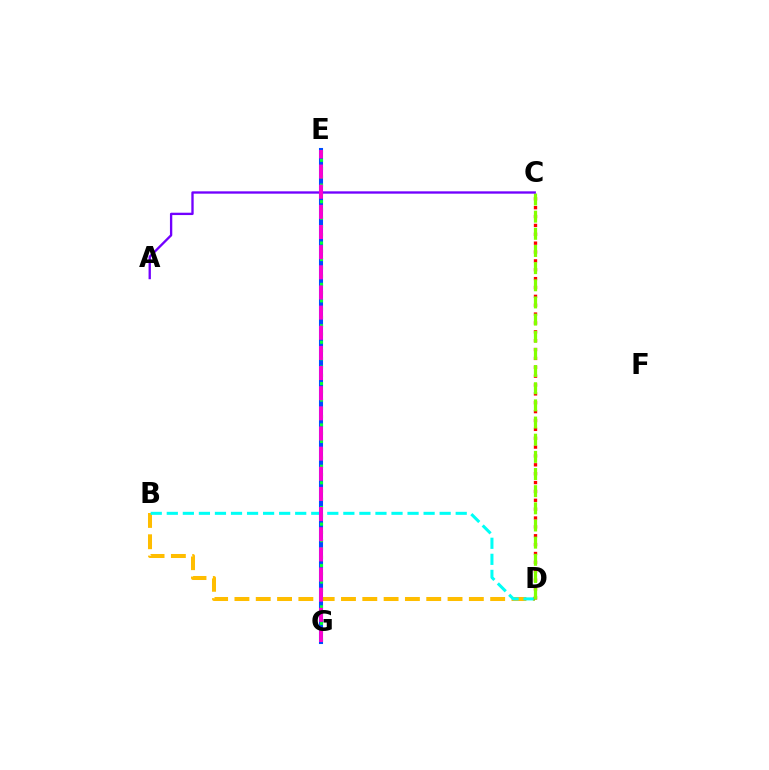{('B', 'D'): [{'color': '#ffbd00', 'line_style': 'dashed', 'thickness': 2.9}, {'color': '#00fff6', 'line_style': 'dashed', 'thickness': 2.18}], ('C', 'D'): [{'color': '#ff0000', 'line_style': 'dotted', 'thickness': 2.41}, {'color': '#84ff00', 'line_style': 'dashed', 'thickness': 2.33}], ('E', 'G'): [{'color': '#004bff', 'line_style': 'solid', 'thickness': 2.92}, {'color': '#00ff39', 'line_style': 'dotted', 'thickness': 2.25}, {'color': '#ff00cf', 'line_style': 'dashed', 'thickness': 2.74}], ('A', 'C'): [{'color': '#7200ff', 'line_style': 'solid', 'thickness': 1.68}]}